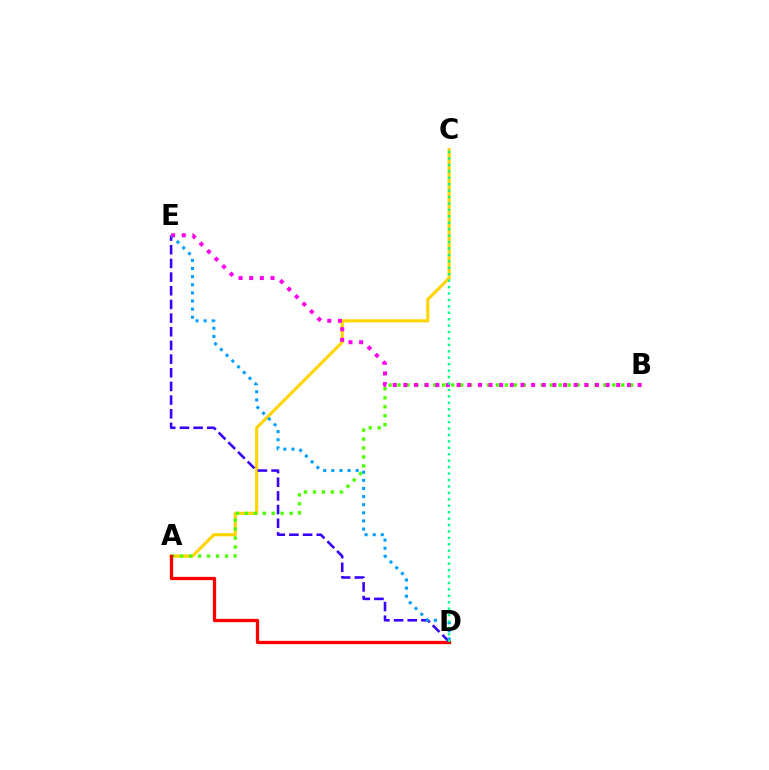{('A', 'C'): [{'color': '#ffd500', 'line_style': 'solid', 'thickness': 2.26}], ('A', 'B'): [{'color': '#4fff00', 'line_style': 'dotted', 'thickness': 2.43}], ('A', 'D'): [{'color': '#ff0000', 'line_style': 'solid', 'thickness': 2.37}], ('D', 'E'): [{'color': '#3700ff', 'line_style': 'dashed', 'thickness': 1.86}, {'color': '#009eff', 'line_style': 'dotted', 'thickness': 2.21}], ('B', 'E'): [{'color': '#ff00ed', 'line_style': 'dotted', 'thickness': 2.89}], ('C', 'D'): [{'color': '#00ff86', 'line_style': 'dotted', 'thickness': 1.75}]}